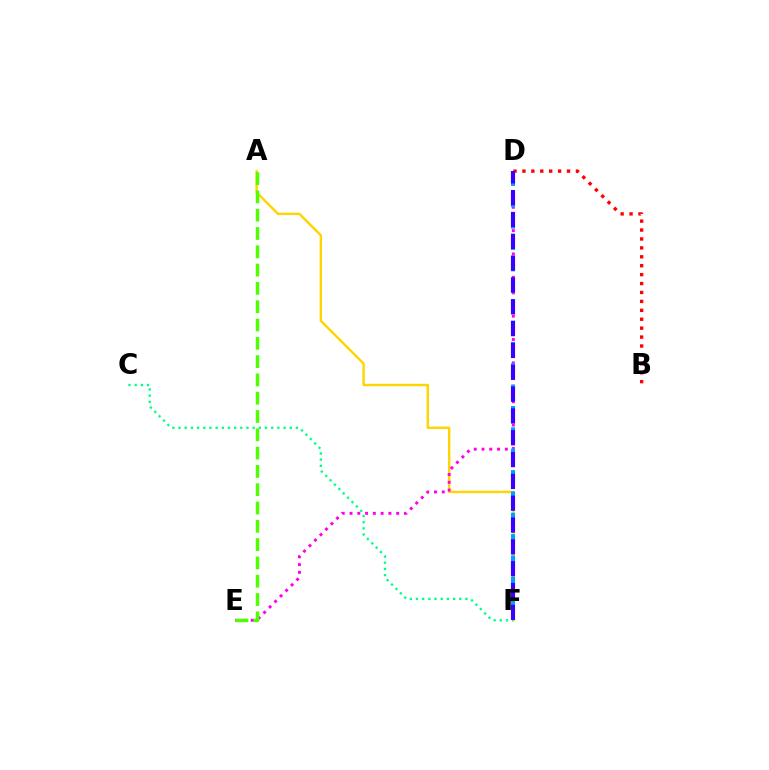{('A', 'F'): [{'color': '#ffd500', 'line_style': 'solid', 'thickness': 1.74}], ('D', 'E'): [{'color': '#ff00ed', 'line_style': 'dotted', 'thickness': 2.11}], ('D', 'F'): [{'color': '#009eff', 'line_style': 'dashed', 'thickness': 2.9}, {'color': '#3700ff', 'line_style': 'dashed', 'thickness': 2.97}], ('C', 'F'): [{'color': '#00ff86', 'line_style': 'dotted', 'thickness': 1.68}], ('A', 'E'): [{'color': '#4fff00', 'line_style': 'dashed', 'thickness': 2.49}], ('B', 'D'): [{'color': '#ff0000', 'line_style': 'dotted', 'thickness': 2.42}]}